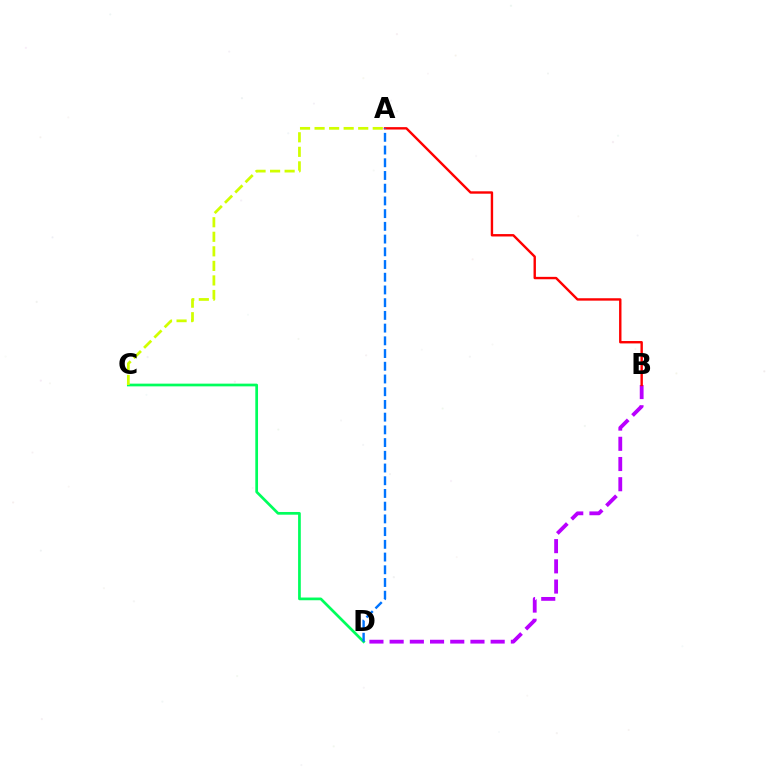{('C', 'D'): [{'color': '#00ff5c', 'line_style': 'solid', 'thickness': 1.95}], ('B', 'D'): [{'color': '#b900ff', 'line_style': 'dashed', 'thickness': 2.74}], ('A', 'C'): [{'color': '#d1ff00', 'line_style': 'dashed', 'thickness': 1.98}], ('A', 'B'): [{'color': '#ff0000', 'line_style': 'solid', 'thickness': 1.73}], ('A', 'D'): [{'color': '#0074ff', 'line_style': 'dashed', 'thickness': 1.73}]}